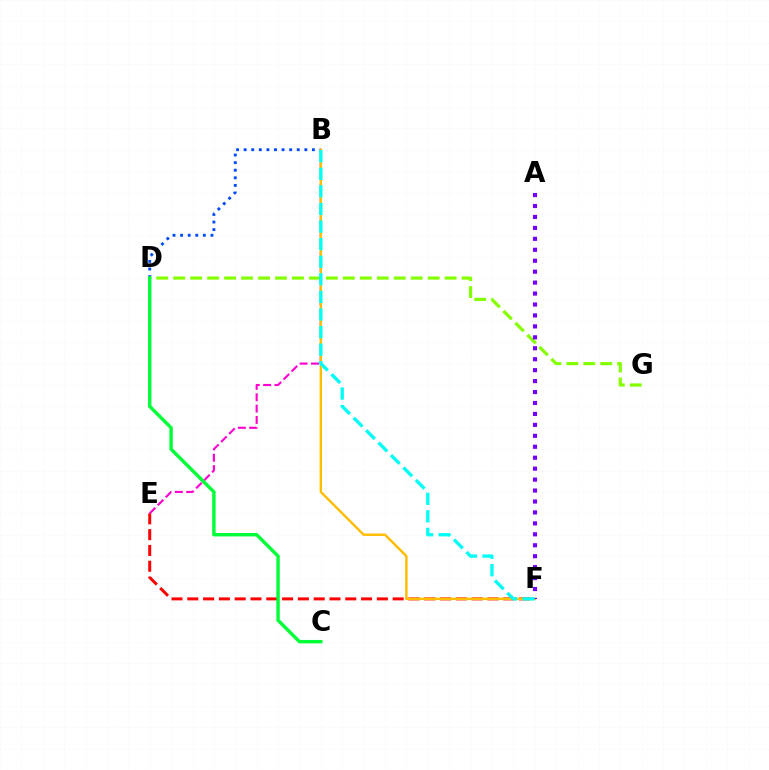{('B', 'E'): [{'color': '#ff00cf', 'line_style': 'dashed', 'thickness': 1.54}], ('B', 'D'): [{'color': '#004bff', 'line_style': 'dotted', 'thickness': 2.06}], ('E', 'F'): [{'color': '#ff0000', 'line_style': 'dashed', 'thickness': 2.15}], ('D', 'G'): [{'color': '#84ff00', 'line_style': 'dashed', 'thickness': 2.3}], ('B', 'F'): [{'color': '#ffbd00', 'line_style': 'solid', 'thickness': 1.74}, {'color': '#00fff6', 'line_style': 'dashed', 'thickness': 2.39}], ('A', 'F'): [{'color': '#7200ff', 'line_style': 'dotted', 'thickness': 2.97}], ('C', 'D'): [{'color': '#00ff39', 'line_style': 'solid', 'thickness': 2.46}]}